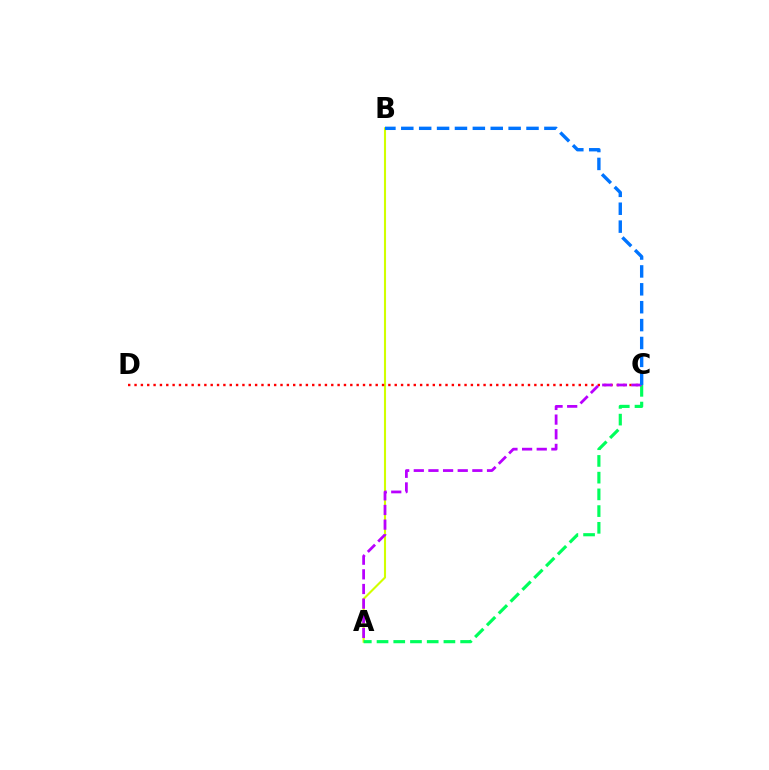{('A', 'B'): [{'color': '#d1ff00', 'line_style': 'solid', 'thickness': 1.51}], ('C', 'D'): [{'color': '#ff0000', 'line_style': 'dotted', 'thickness': 1.72}], ('A', 'C'): [{'color': '#00ff5c', 'line_style': 'dashed', 'thickness': 2.27}, {'color': '#b900ff', 'line_style': 'dashed', 'thickness': 1.99}], ('B', 'C'): [{'color': '#0074ff', 'line_style': 'dashed', 'thickness': 2.43}]}